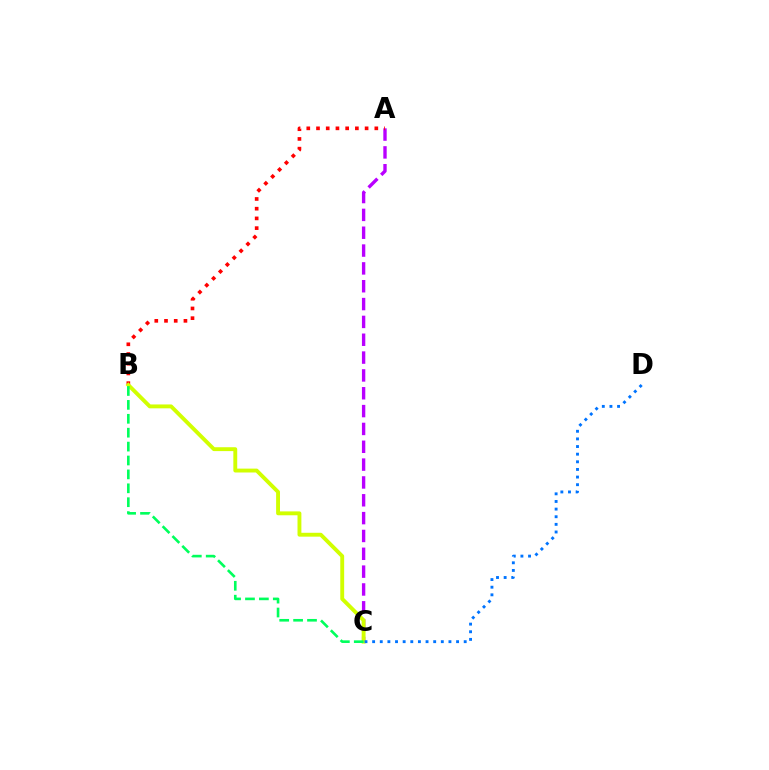{('A', 'C'): [{'color': '#b900ff', 'line_style': 'dashed', 'thickness': 2.42}], ('A', 'B'): [{'color': '#ff0000', 'line_style': 'dotted', 'thickness': 2.64}], ('B', 'C'): [{'color': '#d1ff00', 'line_style': 'solid', 'thickness': 2.79}, {'color': '#00ff5c', 'line_style': 'dashed', 'thickness': 1.89}], ('C', 'D'): [{'color': '#0074ff', 'line_style': 'dotted', 'thickness': 2.07}]}